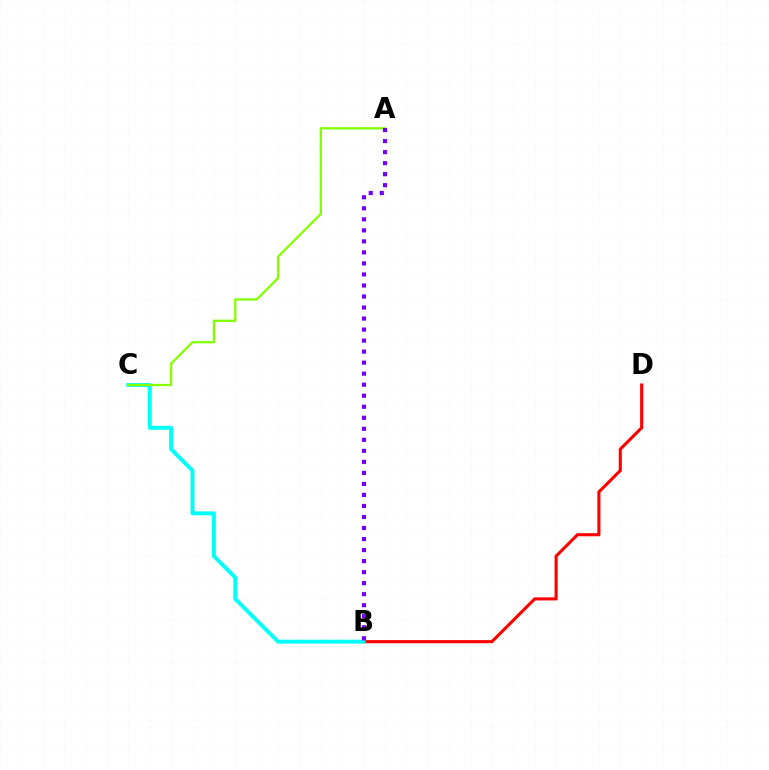{('B', 'D'): [{'color': '#ff0000', 'line_style': 'solid', 'thickness': 2.23}], ('B', 'C'): [{'color': '#00fff6', 'line_style': 'solid', 'thickness': 2.82}], ('A', 'C'): [{'color': '#84ff00', 'line_style': 'solid', 'thickness': 1.64}], ('A', 'B'): [{'color': '#7200ff', 'line_style': 'dotted', 'thickness': 3.0}]}